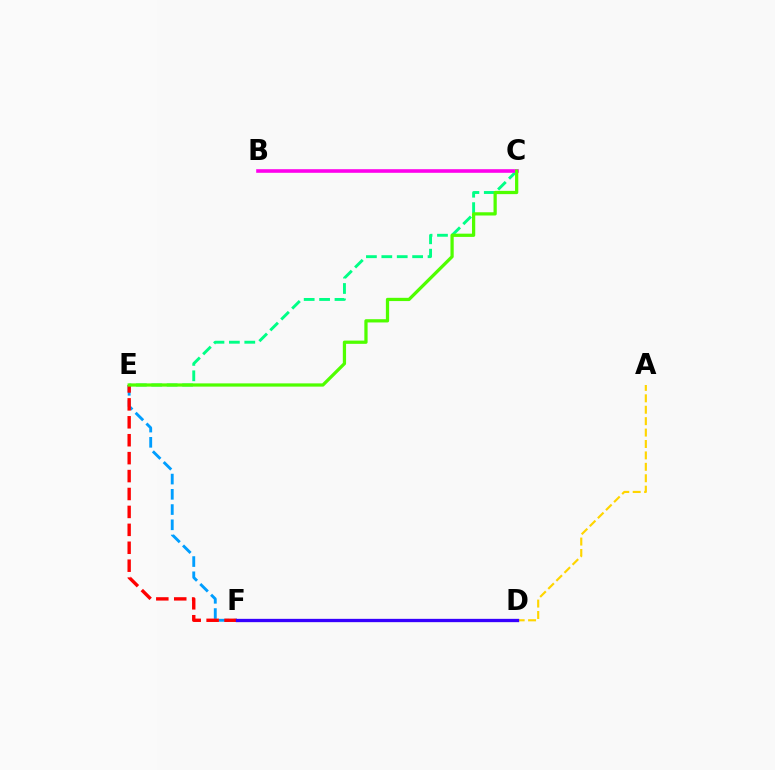{('E', 'F'): [{'color': '#009eff', 'line_style': 'dashed', 'thickness': 2.07}, {'color': '#ff0000', 'line_style': 'dashed', 'thickness': 2.44}], ('A', 'D'): [{'color': '#ffd500', 'line_style': 'dashed', 'thickness': 1.55}], ('C', 'E'): [{'color': '#00ff86', 'line_style': 'dashed', 'thickness': 2.09}, {'color': '#4fff00', 'line_style': 'solid', 'thickness': 2.34}], ('B', 'C'): [{'color': '#ff00ed', 'line_style': 'solid', 'thickness': 2.59}], ('D', 'F'): [{'color': '#3700ff', 'line_style': 'solid', 'thickness': 2.38}]}